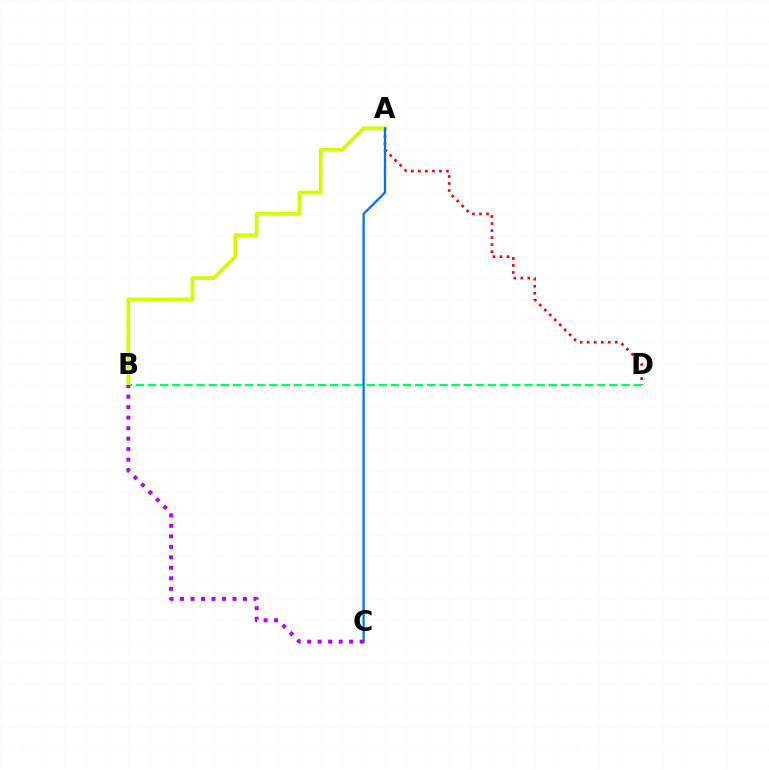{('A', 'D'): [{'color': '#ff0000', 'line_style': 'dotted', 'thickness': 1.91}], ('B', 'D'): [{'color': '#00ff5c', 'line_style': 'dashed', 'thickness': 1.65}], ('A', 'B'): [{'color': '#d1ff00', 'line_style': 'solid', 'thickness': 2.72}], ('A', 'C'): [{'color': '#0074ff', 'line_style': 'solid', 'thickness': 1.65}], ('B', 'C'): [{'color': '#b900ff', 'line_style': 'dotted', 'thickness': 2.85}]}